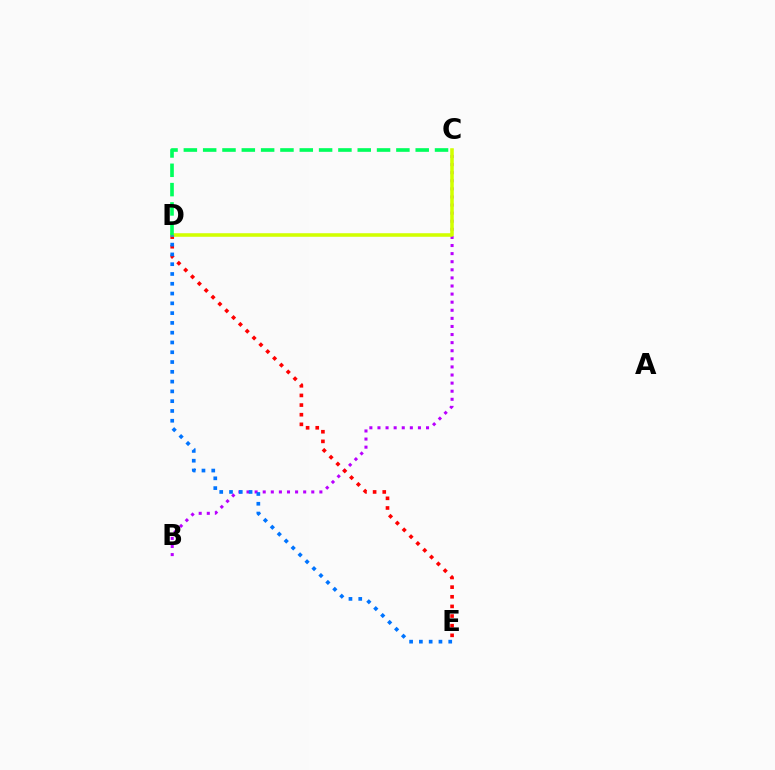{('B', 'C'): [{'color': '#b900ff', 'line_style': 'dotted', 'thickness': 2.2}], ('D', 'E'): [{'color': '#ff0000', 'line_style': 'dotted', 'thickness': 2.62}, {'color': '#0074ff', 'line_style': 'dotted', 'thickness': 2.66}], ('C', 'D'): [{'color': '#d1ff00', 'line_style': 'solid', 'thickness': 2.56}, {'color': '#00ff5c', 'line_style': 'dashed', 'thickness': 2.62}]}